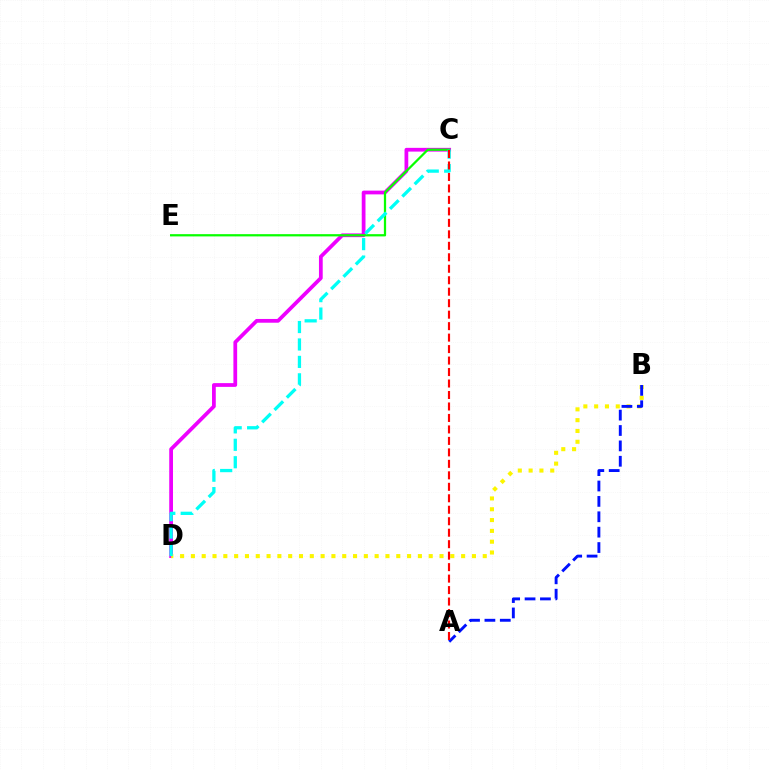{('C', 'D'): [{'color': '#ee00ff', 'line_style': 'solid', 'thickness': 2.7}, {'color': '#00fff6', 'line_style': 'dashed', 'thickness': 2.37}], ('C', 'E'): [{'color': '#08ff00', 'line_style': 'solid', 'thickness': 1.62}], ('B', 'D'): [{'color': '#fcf500', 'line_style': 'dotted', 'thickness': 2.94}], ('A', 'B'): [{'color': '#0010ff', 'line_style': 'dashed', 'thickness': 2.09}], ('A', 'C'): [{'color': '#ff0000', 'line_style': 'dashed', 'thickness': 1.56}]}